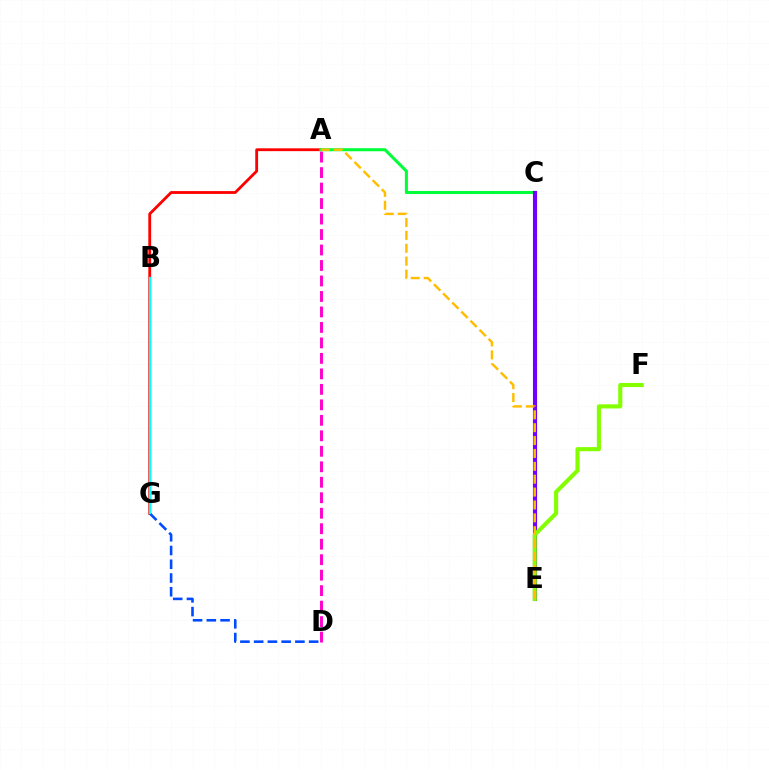{('A', 'G'): [{'color': '#ff0000', 'line_style': 'solid', 'thickness': 2.03}], ('D', 'G'): [{'color': '#004bff', 'line_style': 'dashed', 'thickness': 1.87}], ('B', 'G'): [{'color': '#00fff6', 'line_style': 'solid', 'thickness': 1.55}], ('A', 'C'): [{'color': '#00ff39', 'line_style': 'solid', 'thickness': 2.2}], ('C', 'E'): [{'color': '#7200ff', 'line_style': 'solid', 'thickness': 2.96}], ('E', 'F'): [{'color': '#84ff00', 'line_style': 'solid', 'thickness': 2.96}], ('A', 'E'): [{'color': '#ffbd00', 'line_style': 'dashed', 'thickness': 1.75}], ('A', 'D'): [{'color': '#ff00cf', 'line_style': 'dashed', 'thickness': 2.1}]}